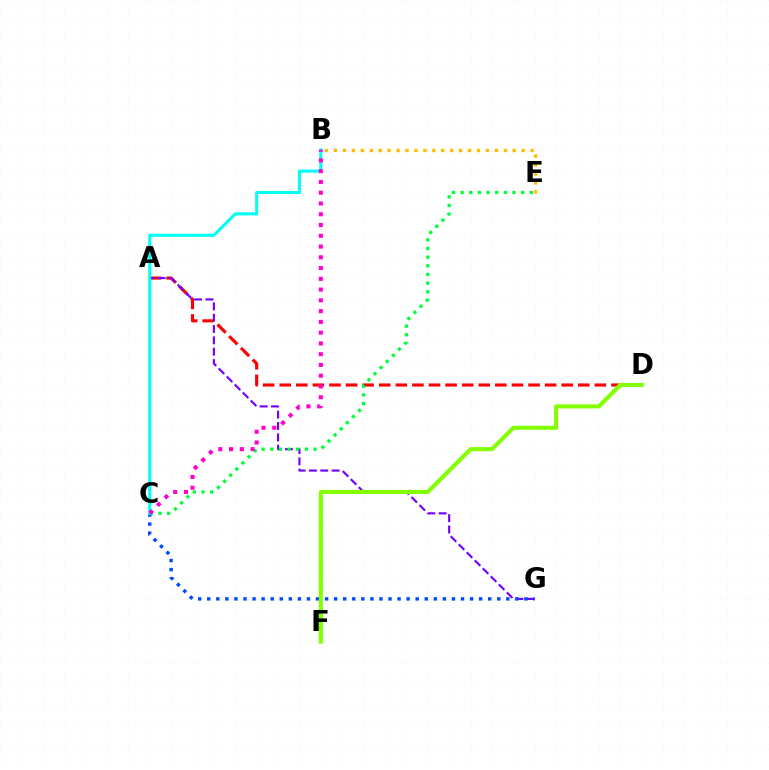{('A', 'D'): [{'color': '#ff0000', 'line_style': 'dashed', 'thickness': 2.25}], ('A', 'G'): [{'color': '#7200ff', 'line_style': 'dashed', 'thickness': 1.54}], ('C', 'E'): [{'color': '#00ff39', 'line_style': 'dotted', 'thickness': 2.35}], ('C', 'G'): [{'color': '#004bff', 'line_style': 'dotted', 'thickness': 2.46}], ('D', 'F'): [{'color': '#84ff00', 'line_style': 'solid', 'thickness': 2.94}], ('B', 'C'): [{'color': '#00fff6', 'line_style': 'solid', 'thickness': 2.2}, {'color': '#ff00cf', 'line_style': 'dotted', 'thickness': 2.92}], ('B', 'E'): [{'color': '#ffbd00', 'line_style': 'dotted', 'thickness': 2.43}]}